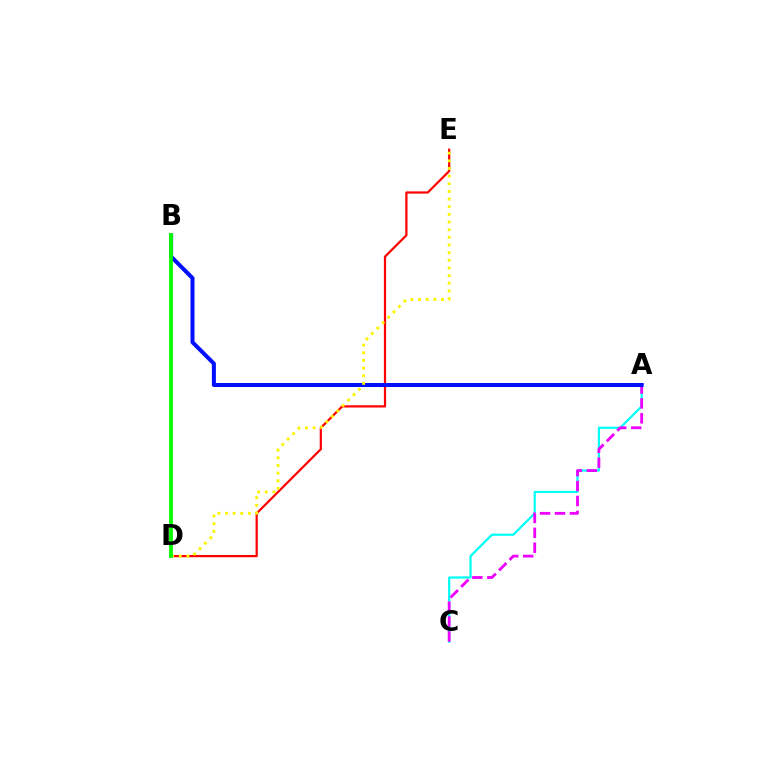{('A', 'C'): [{'color': '#00fff6', 'line_style': 'solid', 'thickness': 1.58}, {'color': '#ee00ff', 'line_style': 'dashed', 'thickness': 2.03}], ('D', 'E'): [{'color': '#ff0000', 'line_style': 'solid', 'thickness': 1.6}, {'color': '#fcf500', 'line_style': 'dotted', 'thickness': 2.08}], ('A', 'B'): [{'color': '#0010ff', 'line_style': 'solid', 'thickness': 2.89}], ('B', 'D'): [{'color': '#08ff00', 'line_style': 'solid', 'thickness': 2.76}]}